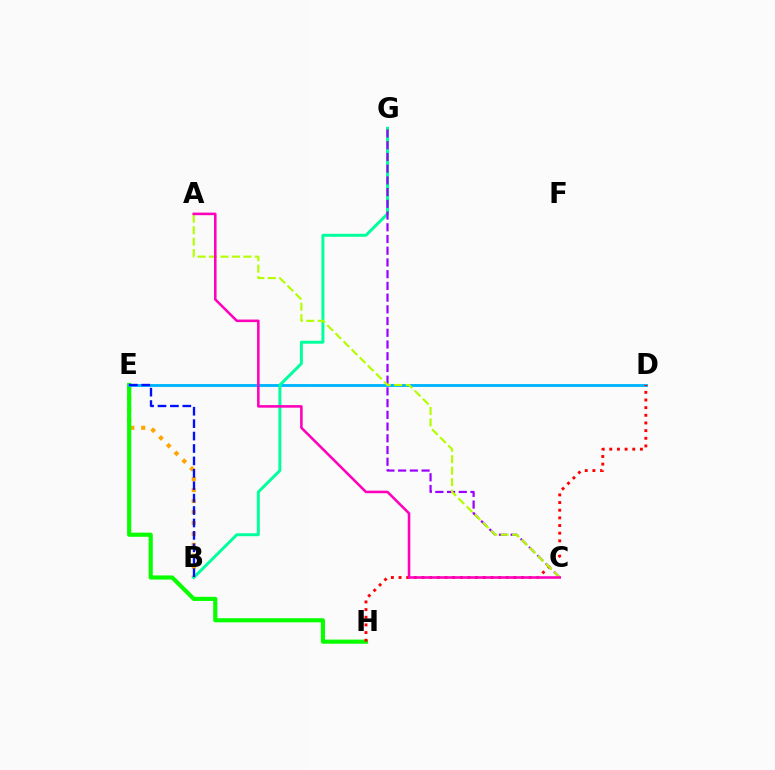{('B', 'E'): [{'color': '#ffa500', 'line_style': 'dotted', 'thickness': 2.98}, {'color': '#0010ff', 'line_style': 'dashed', 'thickness': 1.69}], ('E', 'H'): [{'color': '#08ff00', 'line_style': 'solid', 'thickness': 2.98}], ('D', 'E'): [{'color': '#00b5ff', 'line_style': 'solid', 'thickness': 2.07}], ('B', 'G'): [{'color': '#00ff9d', 'line_style': 'solid', 'thickness': 2.13}], ('C', 'G'): [{'color': '#9b00ff', 'line_style': 'dashed', 'thickness': 1.59}], ('D', 'H'): [{'color': '#ff0000', 'line_style': 'dotted', 'thickness': 2.08}], ('A', 'C'): [{'color': '#b3ff00', 'line_style': 'dashed', 'thickness': 1.55}, {'color': '#ff00bd', 'line_style': 'solid', 'thickness': 1.85}]}